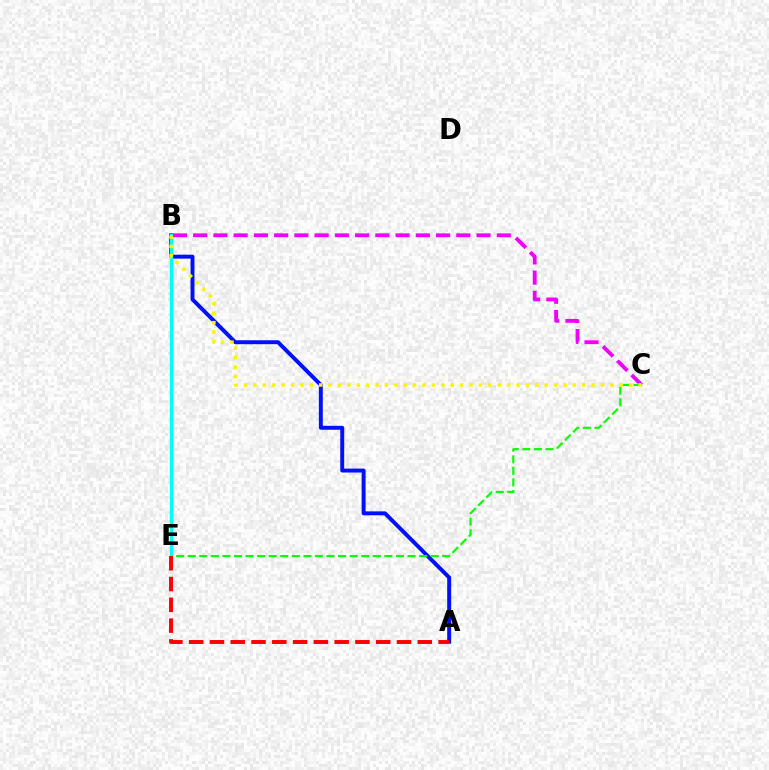{('B', 'C'): [{'color': '#ee00ff', 'line_style': 'dashed', 'thickness': 2.75}, {'color': '#fcf500', 'line_style': 'dotted', 'thickness': 2.55}], ('A', 'B'): [{'color': '#0010ff', 'line_style': 'solid', 'thickness': 2.84}], ('C', 'E'): [{'color': '#08ff00', 'line_style': 'dashed', 'thickness': 1.57}], ('B', 'E'): [{'color': '#00fff6', 'line_style': 'solid', 'thickness': 2.44}], ('A', 'E'): [{'color': '#ff0000', 'line_style': 'dashed', 'thickness': 2.82}]}